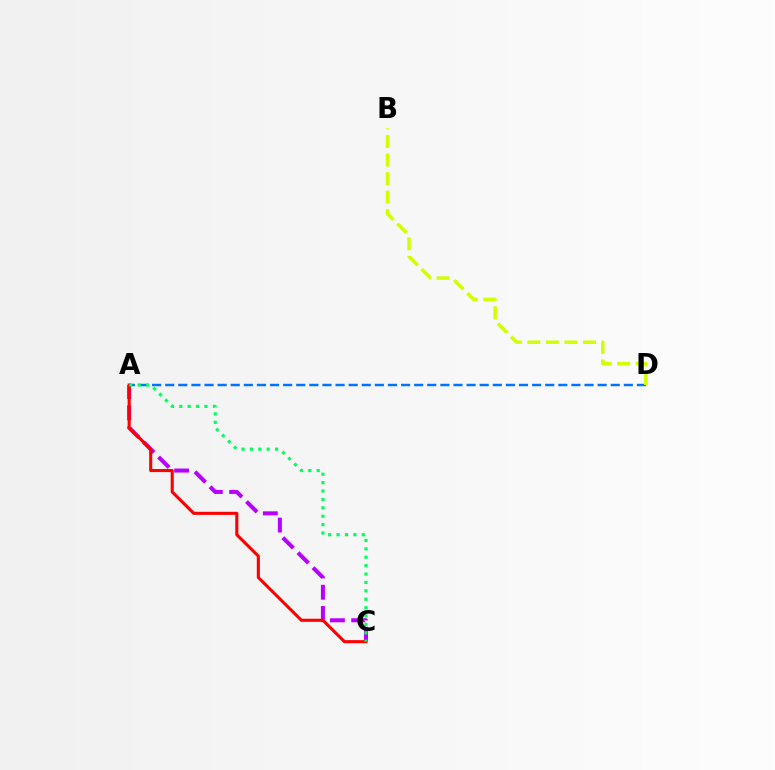{('A', 'C'): [{'color': '#b900ff', 'line_style': 'dashed', 'thickness': 2.89}, {'color': '#ff0000', 'line_style': 'solid', 'thickness': 2.22}, {'color': '#00ff5c', 'line_style': 'dotted', 'thickness': 2.28}], ('A', 'D'): [{'color': '#0074ff', 'line_style': 'dashed', 'thickness': 1.78}], ('B', 'D'): [{'color': '#d1ff00', 'line_style': 'dashed', 'thickness': 2.52}]}